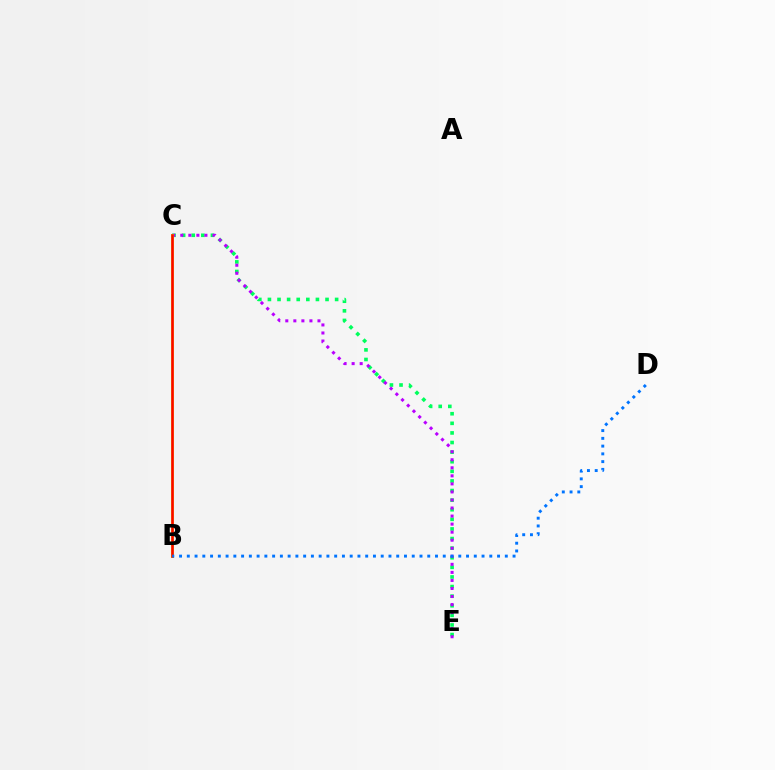{('C', 'E'): [{'color': '#00ff5c', 'line_style': 'dotted', 'thickness': 2.61}, {'color': '#b900ff', 'line_style': 'dotted', 'thickness': 2.19}], ('B', 'C'): [{'color': '#d1ff00', 'line_style': 'solid', 'thickness': 2.11}, {'color': '#ff0000', 'line_style': 'solid', 'thickness': 1.82}], ('B', 'D'): [{'color': '#0074ff', 'line_style': 'dotted', 'thickness': 2.11}]}